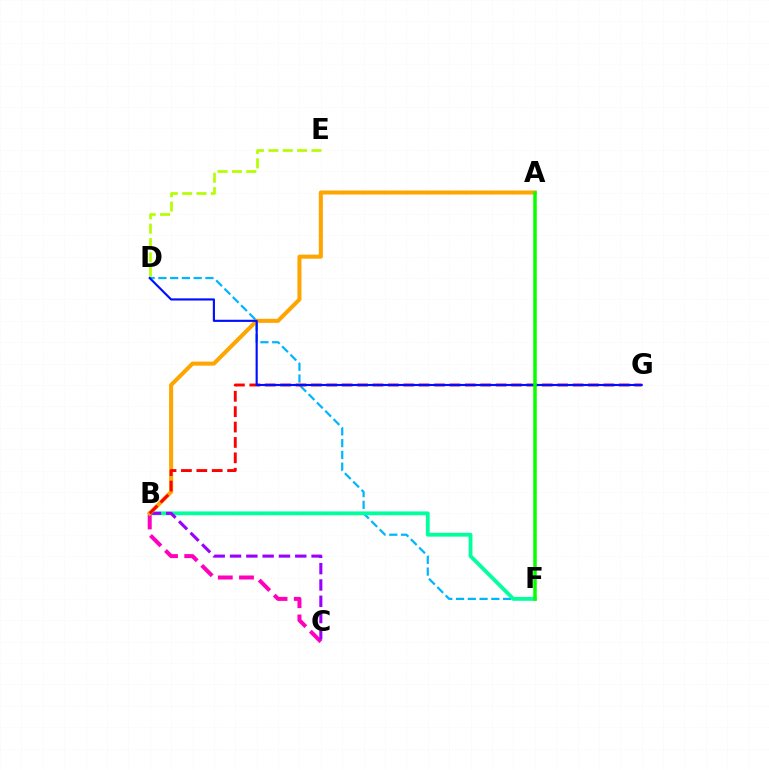{('B', 'C'): [{'color': '#ff00bd', 'line_style': 'dashed', 'thickness': 2.88}, {'color': '#9b00ff', 'line_style': 'dashed', 'thickness': 2.22}], ('D', 'F'): [{'color': '#00b5ff', 'line_style': 'dashed', 'thickness': 1.6}], ('B', 'F'): [{'color': '#00ff9d', 'line_style': 'solid', 'thickness': 2.74}], ('A', 'B'): [{'color': '#ffa500', 'line_style': 'solid', 'thickness': 2.92}], ('B', 'G'): [{'color': '#ff0000', 'line_style': 'dashed', 'thickness': 2.09}], ('D', 'E'): [{'color': '#b3ff00', 'line_style': 'dashed', 'thickness': 1.95}], ('D', 'G'): [{'color': '#0010ff', 'line_style': 'solid', 'thickness': 1.55}], ('A', 'F'): [{'color': '#08ff00', 'line_style': 'solid', 'thickness': 2.53}]}